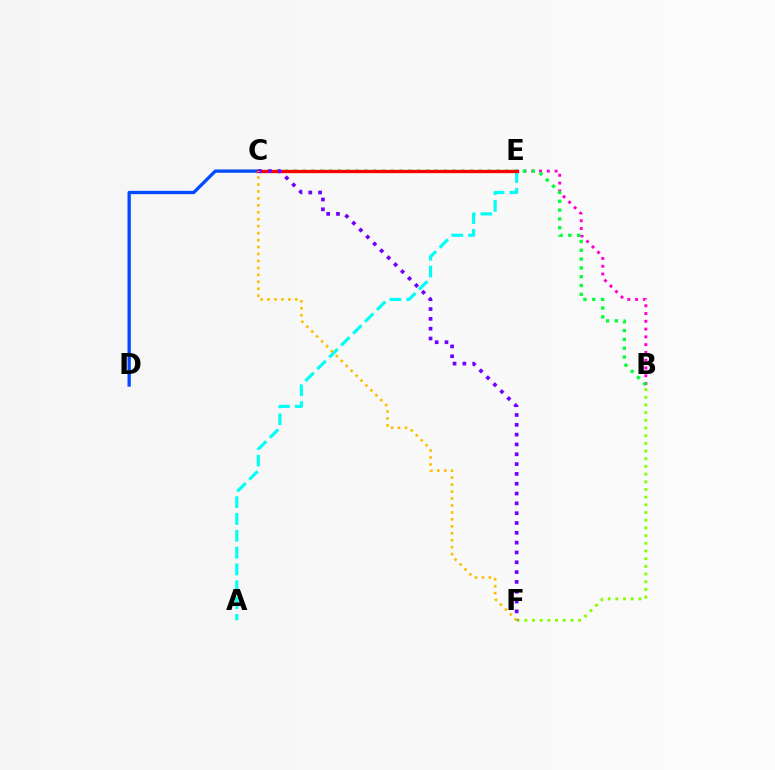{('B', 'E'): [{'color': '#ff00cf', 'line_style': 'dotted', 'thickness': 2.11}], ('A', 'E'): [{'color': '#00fff6', 'line_style': 'dashed', 'thickness': 2.28}], ('B', 'F'): [{'color': '#84ff00', 'line_style': 'dotted', 'thickness': 2.09}], ('B', 'C'): [{'color': '#00ff39', 'line_style': 'dotted', 'thickness': 2.39}], ('C', 'D'): [{'color': '#004bff', 'line_style': 'solid', 'thickness': 2.38}], ('C', 'E'): [{'color': '#ff0000', 'line_style': 'solid', 'thickness': 2.39}], ('C', 'F'): [{'color': '#7200ff', 'line_style': 'dotted', 'thickness': 2.67}, {'color': '#ffbd00', 'line_style': 'dotted', 'thickness': 1.89}]}